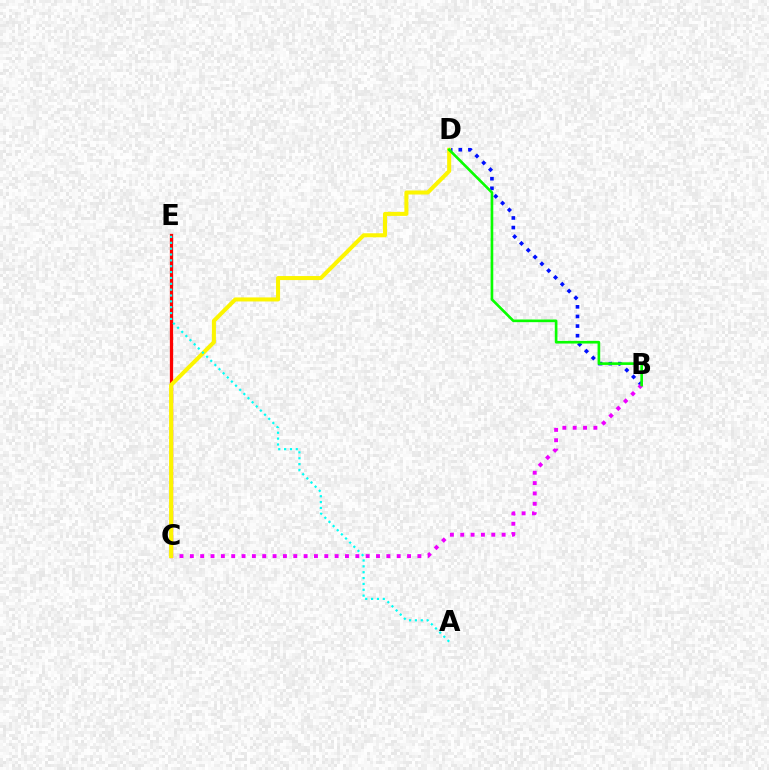{('B', 'D'): [{'color': '#0010ff', 'line_style': 'dotted', 'thickness': 2.61}, {'color': '#08ff00', 'line_style': 'solid', 'thickness': 1.91}], ('C', 'E'): [{'color': '#ff0000', 'line_style': 'solid', 'thickness': 2.35}], ('B', 'C'): [{'color': '#ee00ff', 'line_style': 'dotted', 'thickness': 2.81}], ('C', 'D'): [{'color': '#fcf500', 'line_style': 'solid', 'thickness': 2.91}], ('A', 'E'): [{'color': '#00fff6', 'line_style': 'dotted', 'thickness': 1.59}]}